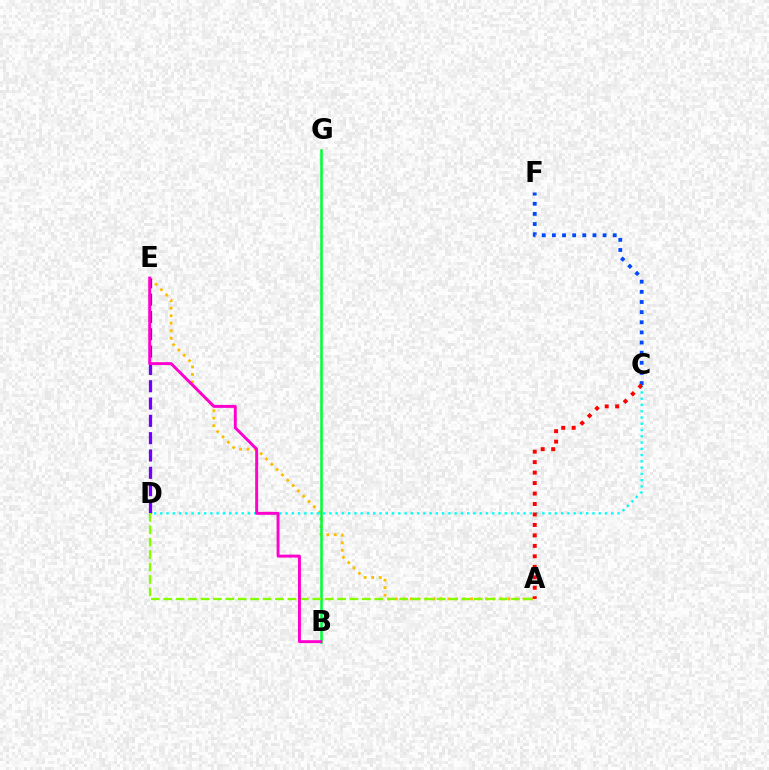{('A', 'E'): [{'color': '#ffbd00', 'line_style': 'dotted', 'thickness': 2.04}], ('C', 'D'): [{'color': '#00fff6', 'line_style': 'dotted', 'thickness': 1.7}], ('B', 'G'): [{'color': '#00ff39', 'line_style': 'solid', 'thickness': 1.83}], ('D', 'E'): [{'color': '#7200ff', 'line_style': 'dashed', 'thickness': 2.35}], ('C', 'F'): [{'color': '#004bff', 'line_style': 'dotted', 'thickness': 2.75}], ('A', 'D'): [{'color': '#84ff00', 'line_style': 'dashed', 'thickness': 1.69}], ('B', 'E'): [{'color': '#ff00cf', 'line_style': 'solid', 'thickness': 2.12}], ('A', 'C'): [{'color': '#ff0000', 'line_style': 'dotted', 'thickness': 2.84}]}